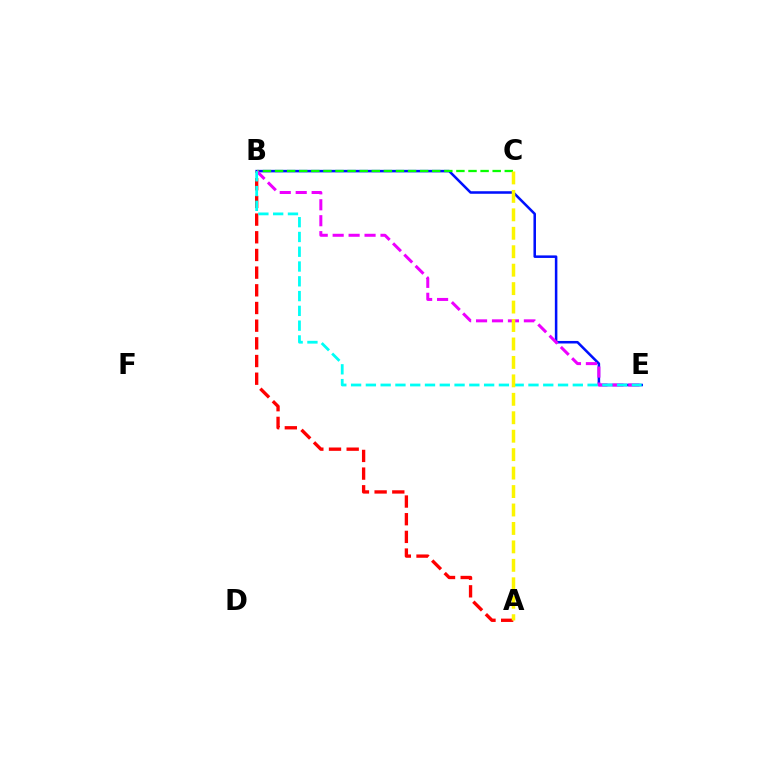{('B', 'E'): [{'color': '#0010ff', 'line_style': 'solid', 'thickness': 1.83}, {'color': '#ee00ff', 'line_style': 'dashed', 'thickness': 2.17}, {'color': '#00fff6', 'line_style': 'dashed', 'thickness': 2.01}], ('B', 'C'): [{'color': '#08ff00', 'line_style': 'dashed', 'thickness': 1.64}], ('A', 'B'): [{'color': '#ff0000', 'line_style': 'dashed', 'thickness': 2.4}], ('A', 'C'): [{'color': '#fcf500', 'line_style': 'dashed', 'thickness': 2.51}]}